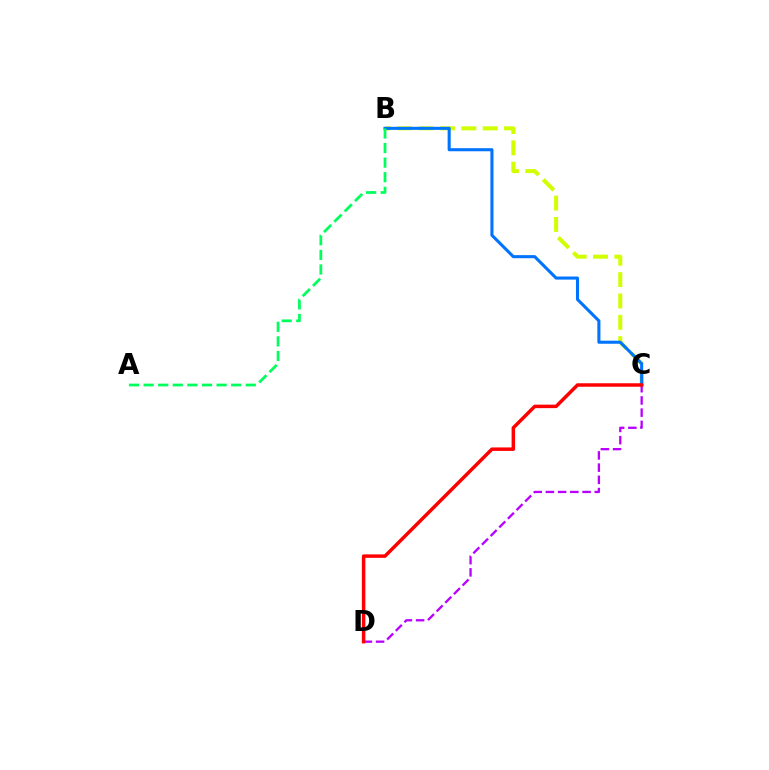{('C', 'D'): [{'color': '#b900ff', 'line_style': 'dashed', 'thickness': 1.66}, {'color': '#ff0000', 'line_style': 'solid', 'thickness': 2.5}], ('B', 'C'): [{'color': '#d1ff00', 'line_style': 'dashed', 'thickness': 2.9}, {'color': '#0074ff', 'line_style': 'solid', 'thickness': 2.21}], ('A', 'B'): [{'color': '#00ff5c', 'line_style': 'dashed', 'thickness': 1.98}]}